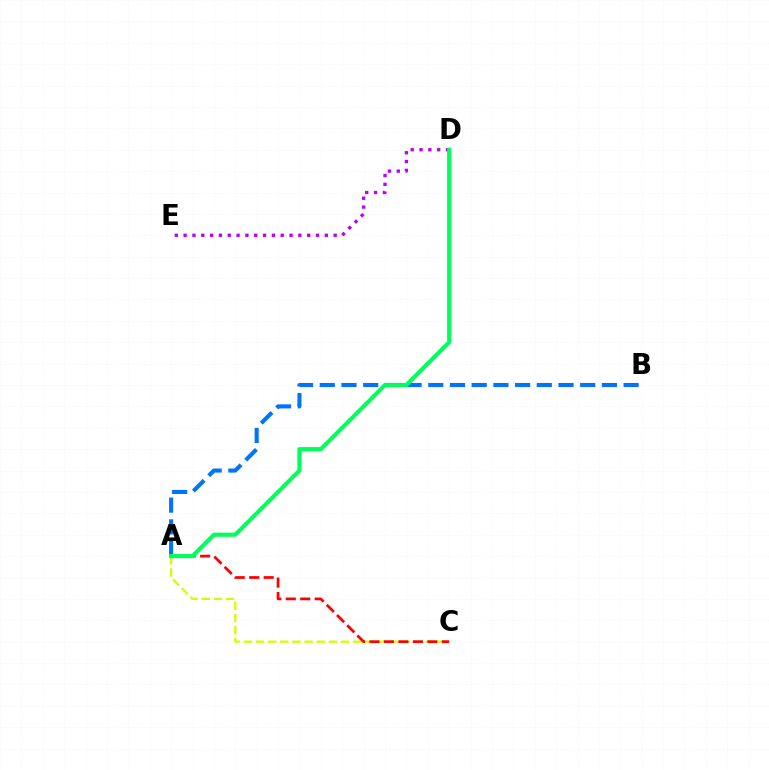{('A', 'C'): [{'color': '#d1ff00', 'line_style': 'dashed', 'thickness': 1.65}, {'color': '#ff0000', 'line_style': 'dashed', 'thickness': 1.97}], ('D', 'E'): [{'color': '#b900ff', 'line_style': 'dotted', 'thickness': 2.4}], ('A', 'B'): [{'color': '#0074ff', 'line_style': 'dashed', 'thickness': 2.95}], ('A', 'D'): [{'color': '#00ff5c', 'line_style': 'solid', 'thickness': 2.97}]}